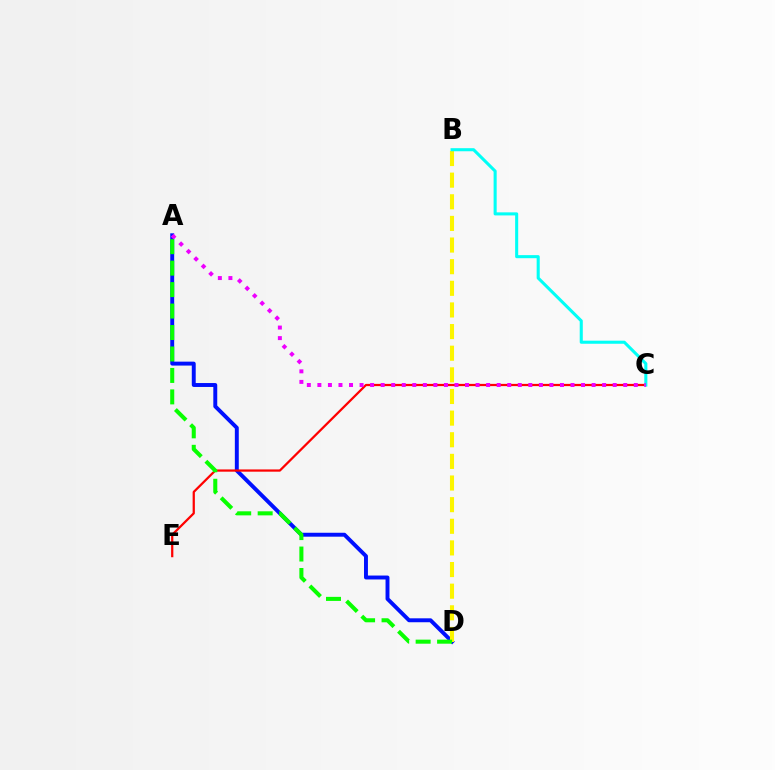{('A', 'D'): [{'color': '#0010ff', 'line_style': 'solid', 'thickness': 2.83}, {'color': '#08ff00', 'line_style': 'dashed', 'thickness': 2.92}], ('C', 'E'): [{'color': '#ff0000', 'line_style': 'solid', 'thickness': 1.61}], ('B', 'D'): [{'color': '#fcf500', 'line_style': 'dashed', 'thickness': 2.94}], ('B', 'C'): [{'color': '#00fff6', 'line_style': 'solid', 'thickness': 2.21}], ('A', 'C'): [{'color': '#ee00ff', 'line_style': 'dotted', 'thickness': 2.87}]}